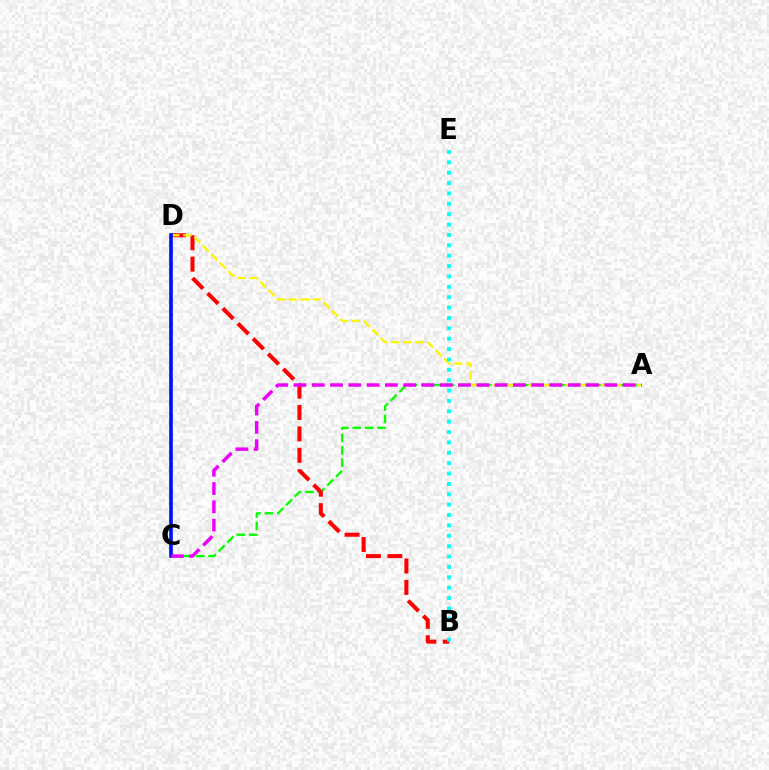{('A', 'C'): [{'color': '#08ff00', 'line_style': 'dashed', 'thickness': 1.68}, {'color': '#ee00ff', 'line_style': 'dashed', 'thickness': 2.48}], ('B', 'D'): [{'color': '#ff0000', 'line_style': 'dashed', 'thickness': 2.91}], ('A', 'D'): [{'color': '#fcf500', 'line_style': 'dashed', 'thickness': 1.63}], ('B', 'E'): [{'color': '#00fff6', 'line_style': 'dotted', 'thickness': 2.82}], ('C', 'D'): [{'color': '#0010ff', 'line_style': 'solid', 'thickness': 2.63}]}